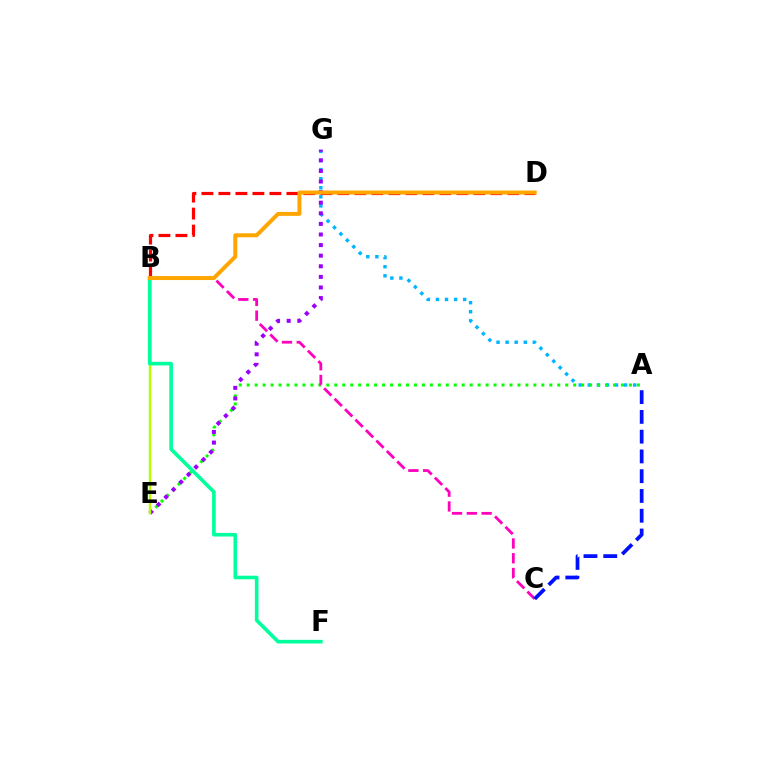{('A', 'G'): [{'color': '#00b5ff', 'line_style': 'dotted', 'thickness': 2.47}], ('A', 'E'): [{'color': '#08ff00', 'line_style': 'dotted', 'thickness': 2.16}], ('B', 'C'): [{'color': '#ff00bd', 'line_style': 'dashed', 'thickness': 2.01}], ('E', 'G'): [{'color': '#9b00ff', 'line_style': 'dotted', 'thickness': 2.88}], ('B', 'D'): [{'color': '#ff0000', 'line_style': 'dashed', 'thickness': 2.31}, {'color': '#ffa500', 'line_style': 'solid', 'thickness': 2.86}], ('B', 'E'): [{'color': '#b3ff00', 'line_style': 'solid', 'thickness': 1.75}], ('B', 'F'): [{'color': '#00ff9d', 'line_style': 'solid', 'thickness': 2.61}], ('A', 'C'): [{'color': '#0010ff', 'line_style': 'dashed', 'thickness': 2.69}]}